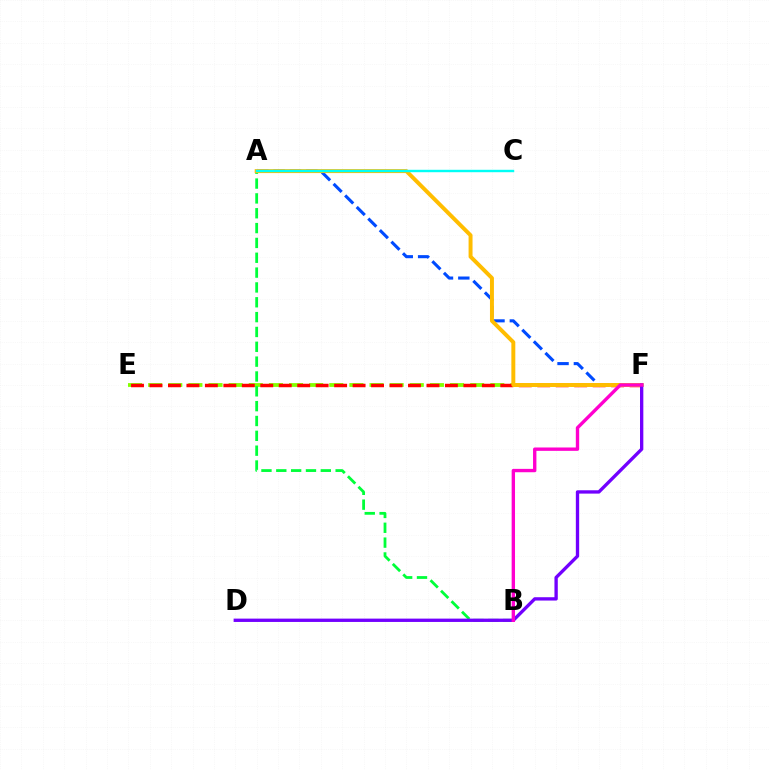{('A', 'F'): [{'color': '#004bff', 'line_style': 'dashed', 'thickness': 2.22}, {'color': '#ffbd00', 'line_style': 'solid', 'thickness': 2.85}], ('E', 'F'): [{'color': '#84ff00', 'line_style': 'dashed', 'thickness': 2.73}, {'color': '#ff0000', 'line_style': 'dashed', 'thickness': 2.51}], ('A', 'B'): [{'color': '#00ff39', 'line_style': 'dashed', 'thickness': 2.02}], ('D', 'F'): [{'color': '#7200ff', 'line_style': 'solid', 'thickness': 2.4}], ('B', 'F'): [{'color': '#ff00cf', 'line_style': 'solid', 'thickness': 2.43}], ('A', 'C'): [{'color': '#00fff6', 'line_style': 'solid', 'thickness': 1.74}]}